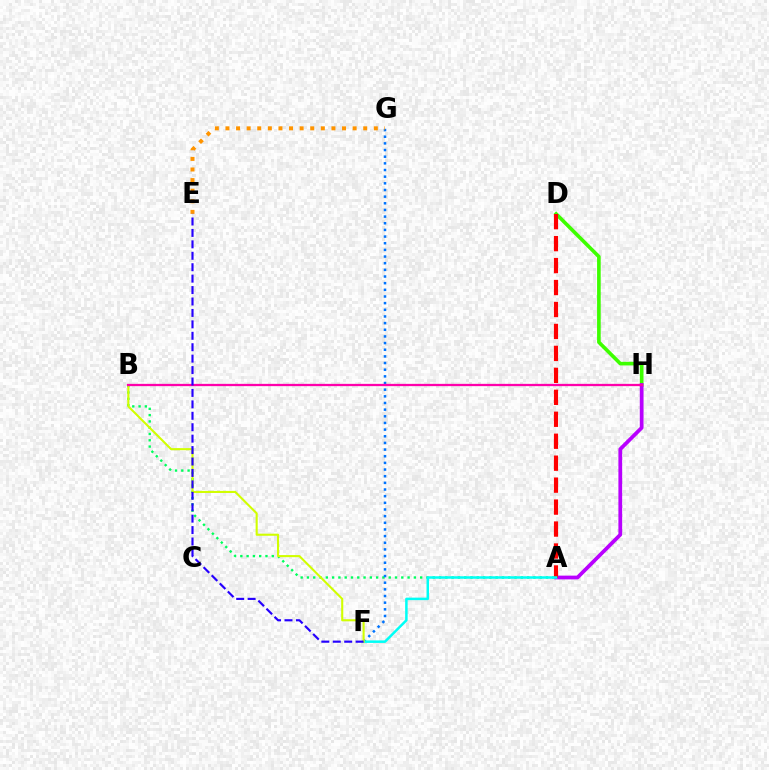{('A', 'B'): [{'color': '#00ff5c', 'line_style': 'dotted', 'thickness': 1.71}], ('D', 'H'): [{'color': '#3dff00', 'line_style': 'solid', 'thickness': 2.62}], ('F', 'G'): [{'color': '#0074ff', 'line_style': 'dotted', 'thickness': 1.81}], ('A', 'H'): [{'color': '#b900ff', 'line_style': 'solid', 'thickness': 2.7}], ('A', 'D'): [{'color': '#ff0000', 'line_style': 'dashed', 'thickness': 2.98}], ('A', 'F'): [{'color': '#00fff6', 'line_style': 'solid', 'thickness': 1.8}], ('E', 'G'): [{'color': '#ff9400', 'line_style': 'dotted', 'thickness': 2.88}], ('B', 'F'): [{'color': '#d1ff00', 'line_style': 'solid', 'thickness': 1.5}], ('B', 'H'): [{'color': '#ff00ac', 'line_style': 'solid', 'thickness': 1.64}], ('E', 'F'): [{'color': '#2500ff', 'line_style': 'dashed', 'thickness': 1.55}]}